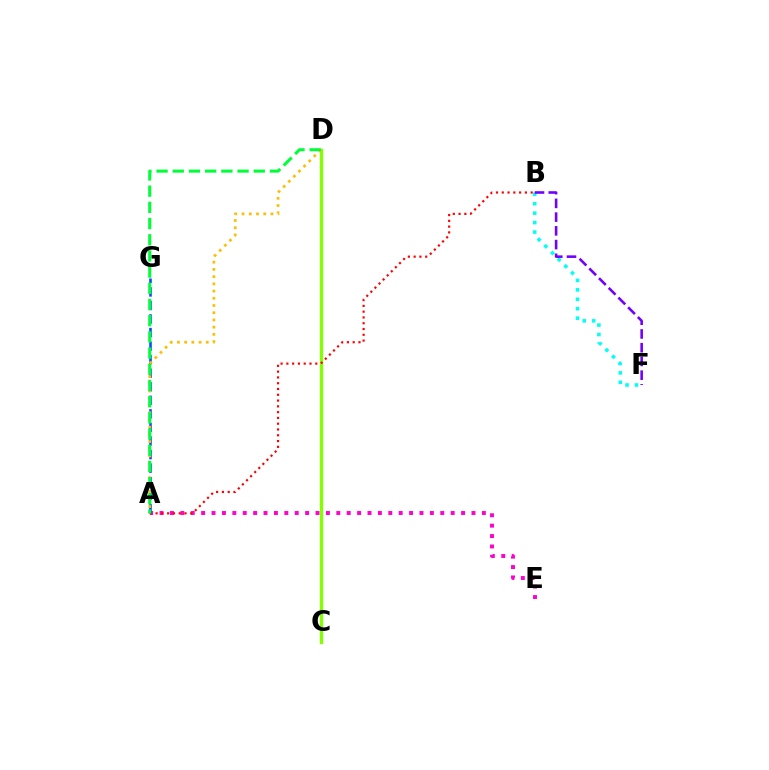{('C', 'D'): [{'color': '#84ff00', 'line_style': 'solid', 'thickness': 2.4}], ('B', 'F'): [{'color': '#00fff6', 'line_style': 'dotted', 'thickness': 2.56}, {'color': '#7200ff', 'line_style': 'dashed', 'thickness': 1.87}], ('A', 'E'): [{'color': '#ff00cf', 'line_style': 'dotted', 'thickness': 2.82}], ('A', 'B'): [{'color': '#ff0000', 'line_style': 'dotted', 'thickness': 1.57}], ('A', 'G'): [{'color': '#004bff', 'line_style': 'dashed', 'thickness': 1.84}], ('A', 'D'): [{'color': '#ffbd00', 'line_style': 'dotted', 'thickness': 1.96}, {'color': '#00ff39', 'line_style': 'dashed', 'thickness': 2.2}]}